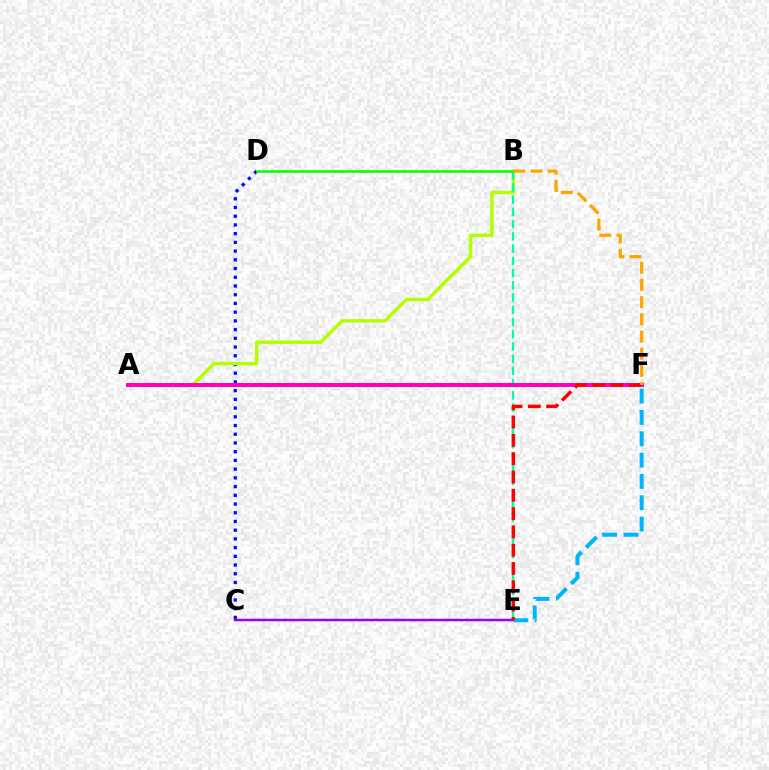{('C', 'D'): [{'color': '#0010ff', 'line_style': 'dotted', 'thickness': 2.37}], ('C', 'E'): [{'color': '#9b00ff', 'line_style': 'solid', 'thickness': 1.79}], ('A', 'B'): [{'color': '#b3ff00', 'line_style': 'solid', 'thickness': 2.46}], ('B', 'E'): [{'color': '#00ff9d', 'line_style': 'dashed', 'thickness': 1.66}], ('A', 'F'): [{'color': '#ff00bd', 'line_style': 'solid', 'thickness': 2.86}], ('E', 'F'): [{'color': '#00b5ff', 'line_style': 'dashed', 'thickness': 2.9}, {'color': '#ff0000', 'line_style': 'dashed', 'thickness': 2.49}], ('B', 'D'): [{'color': '#08ff00', 'line_style': 'solid', 'thickness': 1.85}], ('B', 'F'): [{'color': '#ffa500', 'line_style': 'dashed', 'thickness': 2.34}]}